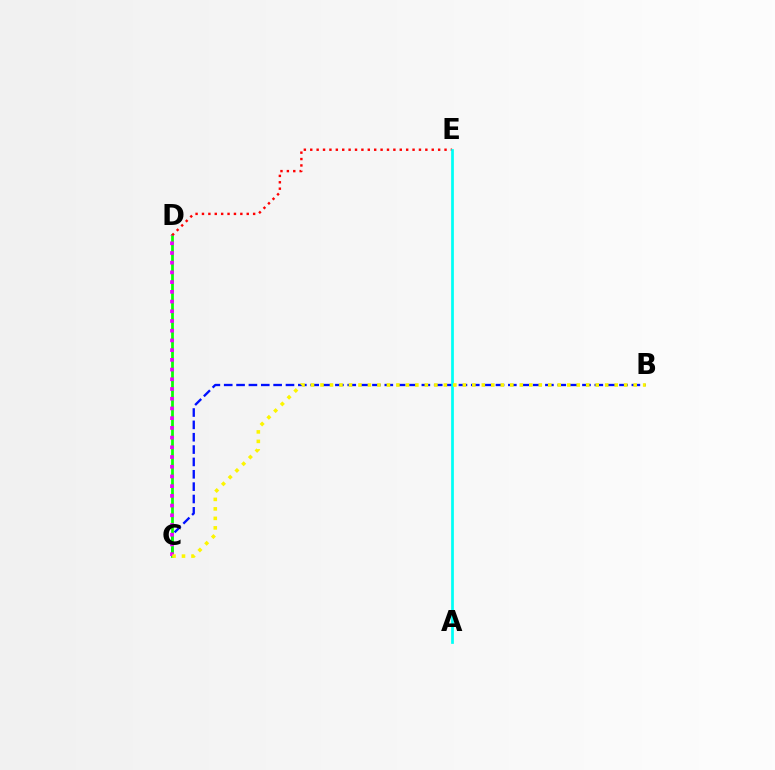{('B', 'C'): [{'color': '#0010ff', 'line_style': 'dashed', 'thickness': 1.68}, {'color': '#fcf500', 'line_style': 'dotted', 'thickness': 2.58}], ('C', 'D'): [{'color': '#08ff00', 'line_style': 'solid', 'thickness': 1.97}, {'color': '#ee00ff', 'line_style': 'dotted', 'thickness': 2.64}], ('D', 'E'): [{'color': '#ff0000', 'line_style': 'dotted', 'thickness': 1.74}], ('A', 'E'): [{'color': '#00fff6', 'line_style': 'solid', 'thickness': 1.97}]}